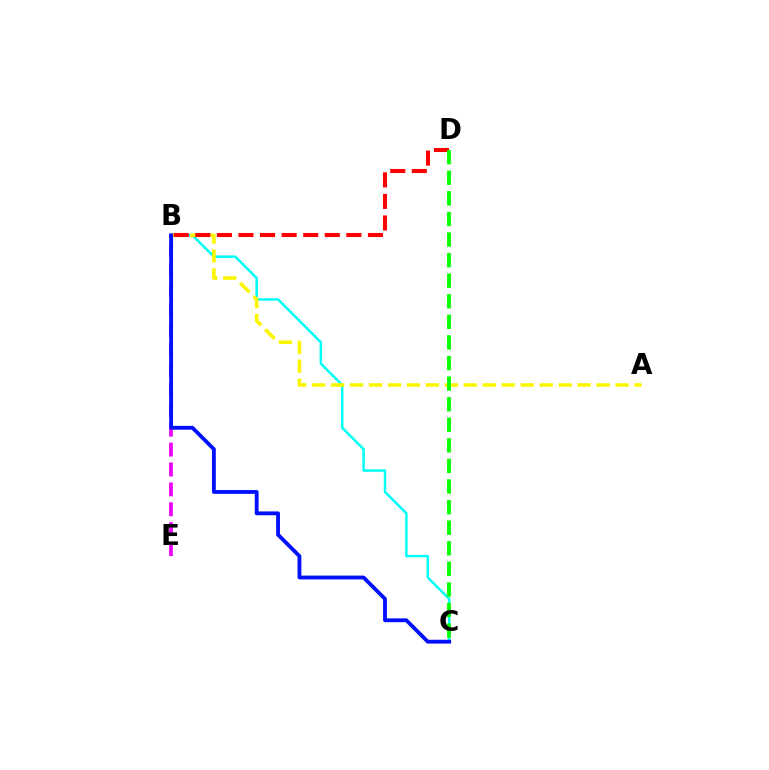{('B', 'C'): [{'color': '#00fff6', 'line_style': 'solid', 'thickness': 1.78}, {'color': '#0010ff', 'line_style': 'solid', 'thickness': 2.76}], ('A', 'B'): [{'color': '#fcf500', 'line_style': 'dashed', 'thickness': 2.58}], ('B', 'E'): [{'color': '#ee00ff', 'line_style': 'dashed', 'thickness': 2.7}], ('B', 'D'): [{'color': '#ff0000', 'line_style': 'dashed', 'thickness': 2.93}], ('C', 'D'): [{'color': '#08ff00', 'line_style': 'dashed', 'thickness': 2.8}]}